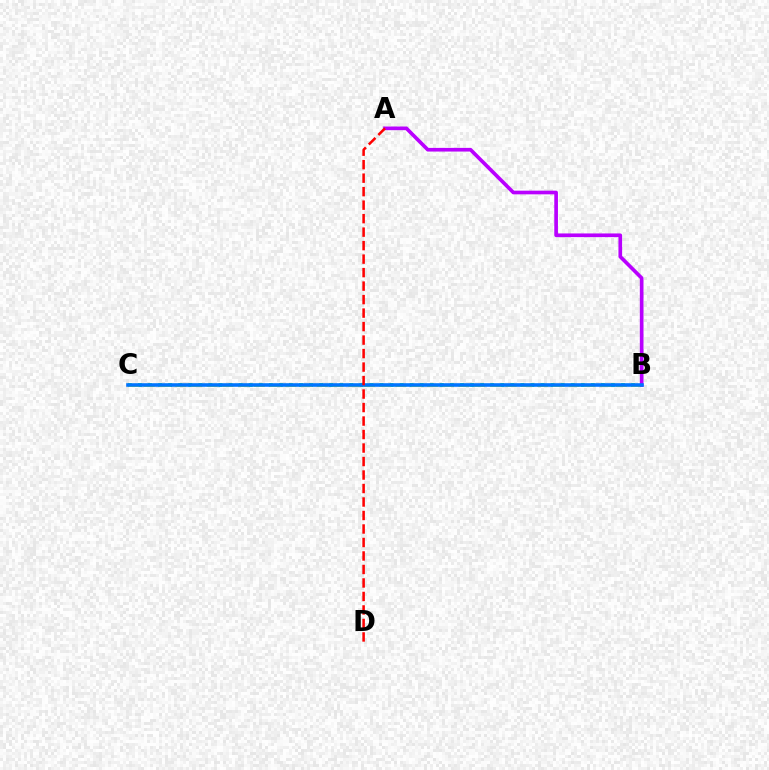{('B', 'C'): [{'color': '#00ff5c', 'line_style': 'dotted', 'thickness': 2.73}, {'color': '#d1ff00', 'line_style': 'dashed', 'thickness': 2.14}, {'color': '#0074ff', 'line_style': 'solid', 'thickness': 2.58}], ('A', 'B'): [{'color': '#b900ff', 'line_style': 'solid', 'thickness': 2.64}], ('A', 'D'): [{'color': '#ff0000', 'line_style': 'dashed', 'thickness': 1.83}]}